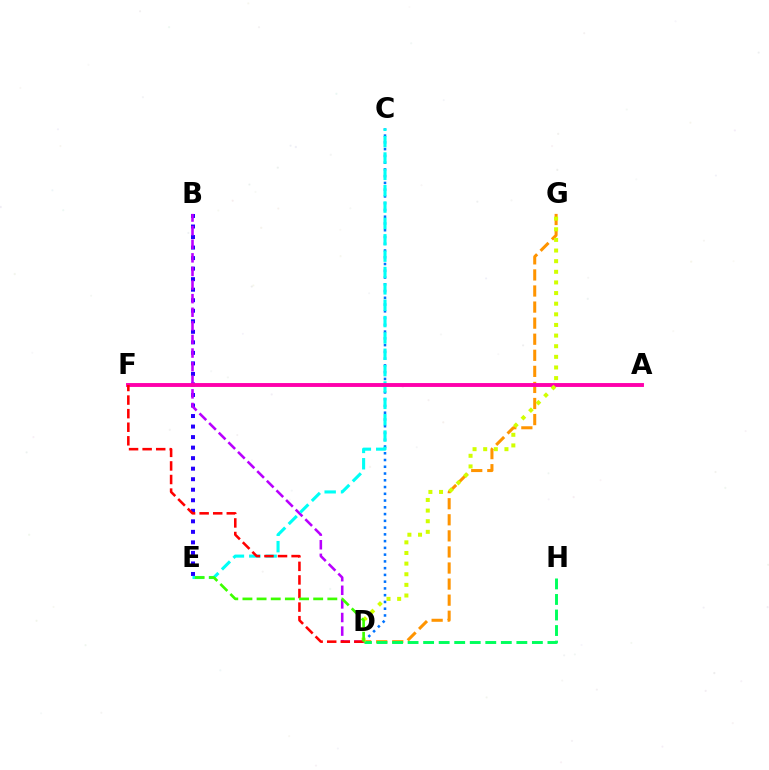{('B', 'E'): [{'color': '#2500ff', 'line_style': 'dotted', 'thickness': 2.86}], ('C', 'D'): [{'color': '#0074ff', 'line_style': 'dotted', 'thickness': 1.84}], ('D', 'G'): [{'color': '#ff9400', 'line_style': 'dashed', 'thickness': 2.18}, {'color': '#d1ff00', 'line_style': 'dotted', 'thickness': 2.89}], ('B', 'D'): [{'color': '#b900ff', 'line_style': 'dashed', 'thickness': 1.85}], ('C', 'E'): [{'color': '#00fff6', 'line_style': 'dashed', 'thickness': 2.22}], ('D', 'H'): [{'color': '#00ff5c', 'line_style': 'dashed', 'thickness': 2.11}], ('A', 'F'): [{'color': '#ff00ac', 'line_style': 'solid', 'thickness': 2.8}], ('D', 'F'): [{'color': '#ff0000', 'line_style': 'dashed', 'thickness': 1.84}], ('D', 'E'): [{'color': '#3dff00', 'line_style': 'dashed', 'thickness': 1.92}]}